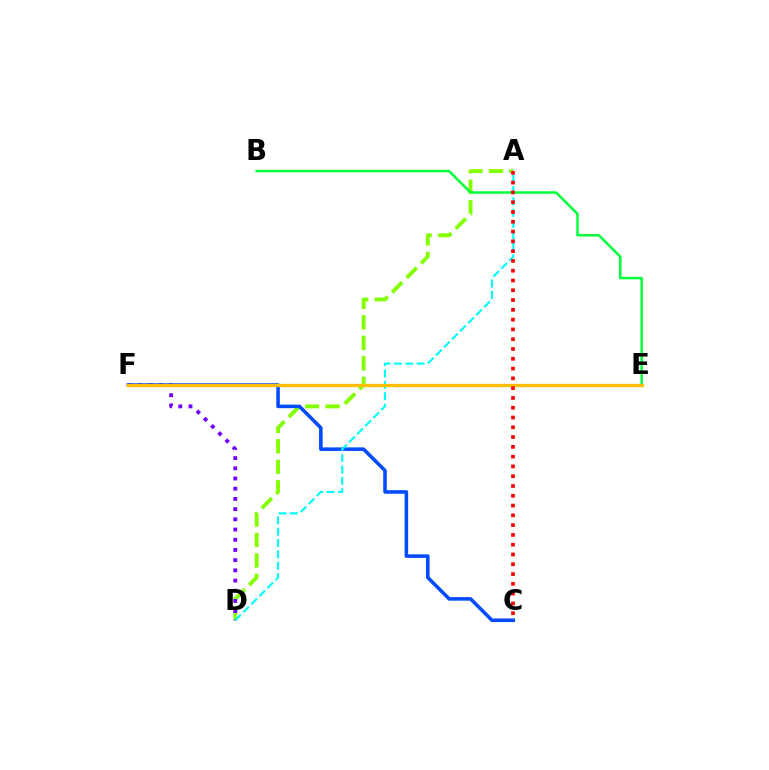{('A', 'D'): [{'color': '#84ff00', 'line_style': 'dashed', 'thickness': 2.78}, {'color': '#00fff6', 'line_style': 'dashed', 'thickness': 1.55}], ('D', 'F'): [{'color': '#7200ff', 'line_style': 'dotted', 'thickness': 2.77}], ('E', 'F'): [{'color': '#ff00cf', 'line_style': 'dotted', 'thickness': 2.16}, {'color': '#ffbd00', 'line_style': 'solid', 'thickness': 2.35}], ('C', 'F'): [{'color': '#004bff', 'line_style': 'solid', 'thickness': 2.56}], ('B', 'E'): [{'color': '#00ff39', 'line_style': 'solid', 'thickness': 1.79}], ('A', 'C'): [{'color': '#ff0000', 'line_style': 'dotted', 'thickness': 2.66}]}